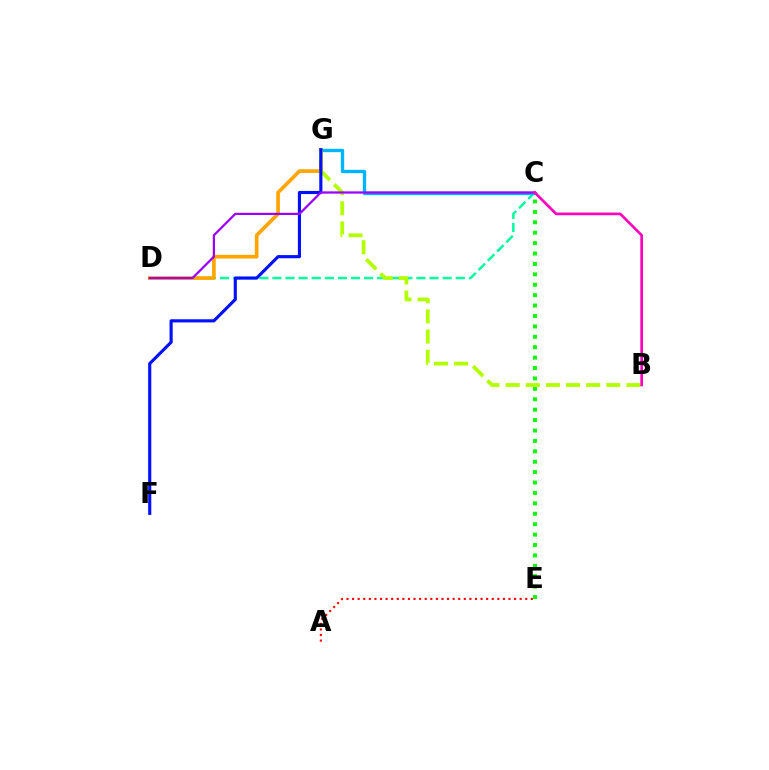{('C', 'D'): [{'color': '#00ff9d', 'line_style': 'dashed', 'thickness': 1.78}, {'color': '#9b00ff', 'line_style': 'solid', 'thickness': 1.62}], ('C', 'E'): [{'color': '#08ff00', 'line_style': 'dotted', 'thickness': 2.83}], ('D', 'G'): [{'color': '#ffa500', 'line_style': 'solid', 'thickness': 2.64}], ('C', 'G'): [{'color': '#00b5ff', 'line_style': 'solid', 'thickness': 2.42}], ('B', 'G'): [{'color': '#b3ff00', 'line_style': 'dashed', 'thickness': 2.73}], ('F', 'G'): [{'color': '#0010ff', 'line_style': 'solid', 'thickness': 2.26}], ('B', 'C'): [{'color': '#ff00bd', 'line_style': 'solid', 'thickness': 1.93}], ('A', 'E'): [{'color': '#ff0000', 'line_style': 'dotted', 'thickness': 1.52}]}